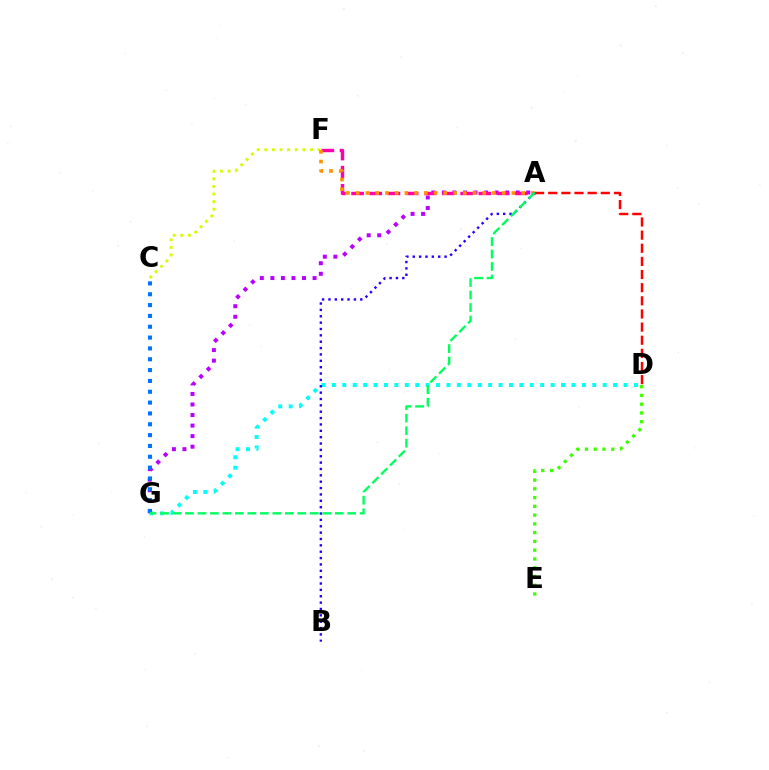{('A', 'G'): [{'color': '#b900ff', 'line_style': 'dotted', 'thickness': 2.87}, {'color': '#00ff5c', 'line_style': 'dashed', 'thickness': 1.7}], ('D', 'G'): [{'color': '#00fff6', 'line_style': 'dotted', 'thickness': 2.83}], ('C', 'F'): [{'color': '#d1ff00', 'line_style': 'dotted', 'thickness': 2.07}], ('D', 'E'): [{'color': '#3dff00', 'line_style': 'dotted', 'thickness': 2.38}], ('A', 'D'): [{'color': '#ff0000', 'line_style': 'dashed', 'thickness': 1.78}], ('C', 'G'): [{'color': '#0074ff', 'line_style': 'dotted', 'thickness': 2.94}], ('A', 'F'): [{'color': '#ff00ac', 'line_style': 'dashed', 'thickness': 2.47}, {'color': '#ff9400', 'line_style': 'dotted', 'thickness': 2.64}], ('A', 'B'): [{'color': '#2500ff', 'line_style': 'dotted', 'thickness': 1.73}]}